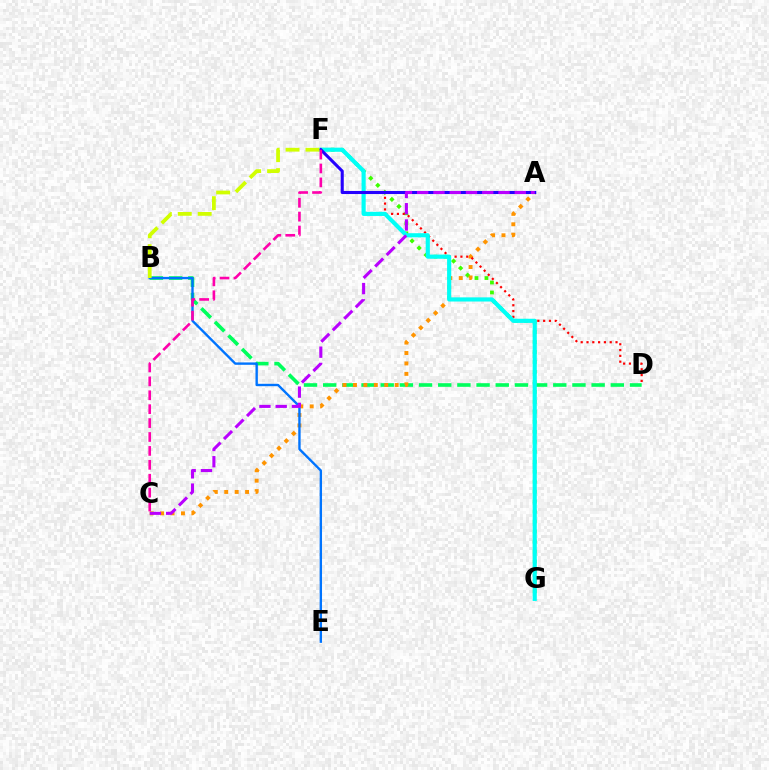{('F', 'G'): [{'color': '#3dff00', 'line_style': 'dotted', 'thickness': 2.71}, {'color': '#00fff6', 'line_style': 'solid', 'thickness': 2.99}], ('B', 'D'): [{'color': '#00ff5c', 'line_style': 'dashed', 'thickness': 2.6}], ('A', 'C'): [{'color': '#ff9400', 'line_style': 'dotted', 'thickness': 2.83}, {'color': '#b900ff', 'line_style': 'dashed', 'thickness': 2.21}], ('B', 'E'): [{'color': '#0074ff', 'line_style': 'solid', 'thickness': 1.71}], ('D', 'F'): [{'color': '#ff0000', 'line_style': 'dotted', 'thickness': 1.58}], ('A', 'F'): [{'color': '#2500ff', 'line_style': 'solid', 'thickness': 2.22}], ('C', 'F'): [{'color': '#ff00ac', 'line_style': 'dashed', 'thickness': 1.89}], ('B', 'F'): [{'color': '#d1ff00', 'line_style': 'dashed', 'thickness': 2.71}]}